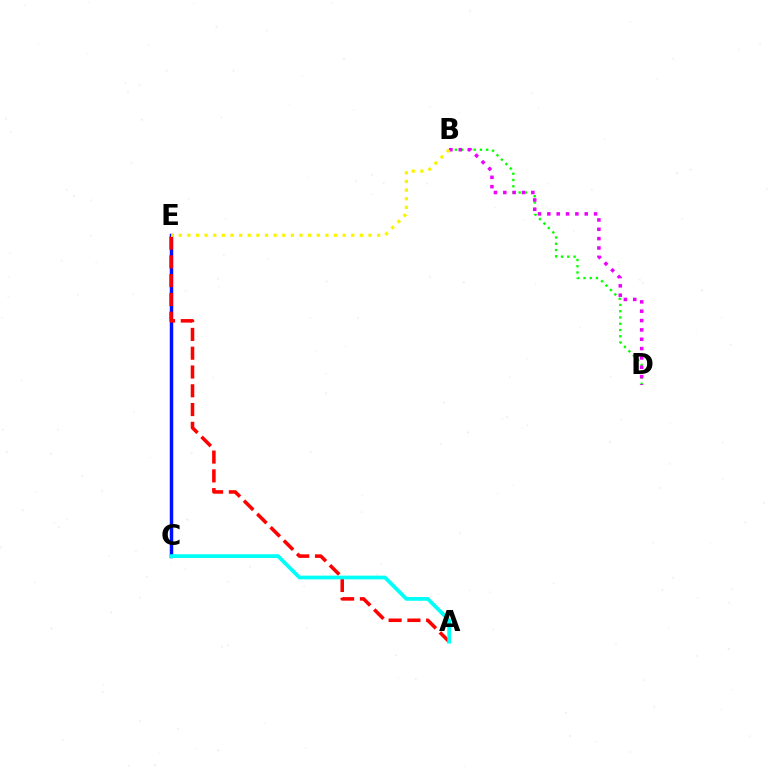{('C', 'E'): [{'color': '#0010ff', 'line_style': 'solid', 'thickness': 2.48}], ('A', 'E'): [{'color': '#ff0000', 'line_style': 'dashed', 'thickness': 2.55}], ('B', 'D'): [{'color': '#08ff00', 'line_style': 'dotted', 'thickness': 1.7}, {'color': '#ee00ff', 'line_style': 'dotted', 'thickness': 2.54}], ('A', 'C'): [{'color': '#00fff6', 'line_style': 'solid', 'thickness': 2.7}], ('B', 'E'): [{'color': '#fcf500', 'line_style': 'dotted', 'thickness': 2.34}]}